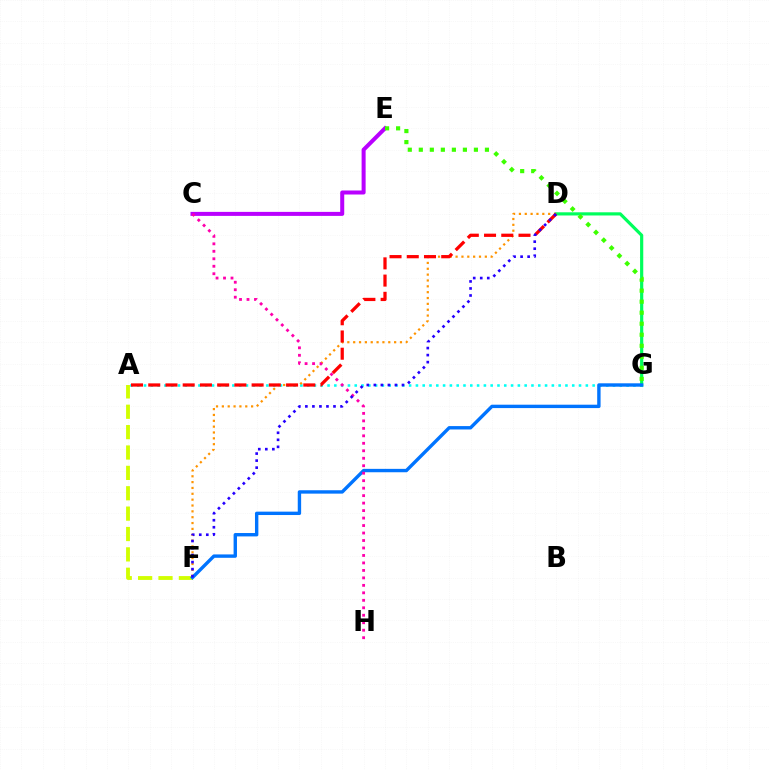{('A', 'F'): [{'color': '#d1ff00', 'line_style': 'dashed', 'thickness': 2.77}], ('A', 'G'): [{'color': '#00fff6', 'line_style': 'dotted', 'thickness': 1.85}], ('D', 'G'): [{'color': '#00ff5c', 'line_style': 'solid', 'thickness': 2.29}], ('D', 'F'): [{'color': '#ff9400', 'line_style': 'dotted', 'thickness': 1.59}, {'color': '#2500ff', 'line_style': 'dotted', 'thickness': 1.91}], ('F', 'G'): [{'color': '#0074ff', 'line_style': 'solid', 'thickness': 2.44}], ('C', 'E'): [{'color': '#b900ff', 'line_style': 'solid', 'thickness': 2.89}], ('C', 'H'): [{'color': '#ff00ac', 'line_style': 'dotted', 'thickness': 2.03}], ('A', 'D'): [{'color': '#ff0000', 'line_style': 'dashed', 'thickness': 2.34}], ('E', 'G'): [{'color': '#3dff00', 'line_style': 'dotted', 'thickness': 3.0}]}